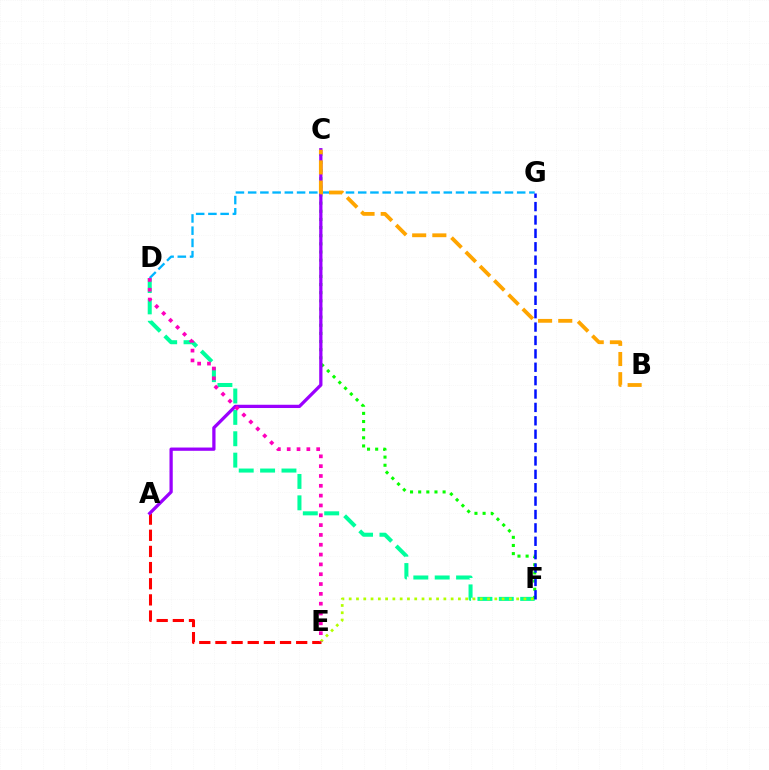{('D', 'F'): [{'color': '#00ff9d', 'line_style': 'dashed', 'thickness': 2.9}], ('C', 'F'): [{'color': '#08ff00', 'line_style': 'dotted', 'thickness': 2.21}], ('D', 'G'): [{'color': '#00b5ff', 'line_style': 'dashed', 'thickness': 1.66}], ('A', 'E'): [{'color': '#ff0000', 'line_style': 'dashed', 'thickness': 2.19}], ('A', 'C'): [{'color': '#9b00ff', 'line_style': 'solid', 'thickness': 2.35}], ('B', 'C'): [{'color': '#ffa500', 'line_style': 'dashed', 'thickness': 2.74}], ('E', 'F'): [{'color': '#b3ff00', 'line_style': 'dotted', 'thickness': 1.98}], ('F', 'G'): [{'color': '#0010ff', 'line_style': 'dashed', 'thickness': 1.82}], ('D', 'E'): [{'color': '#ff00bd', 'line_style': 'dotted', 'thickness': 2.67}]}